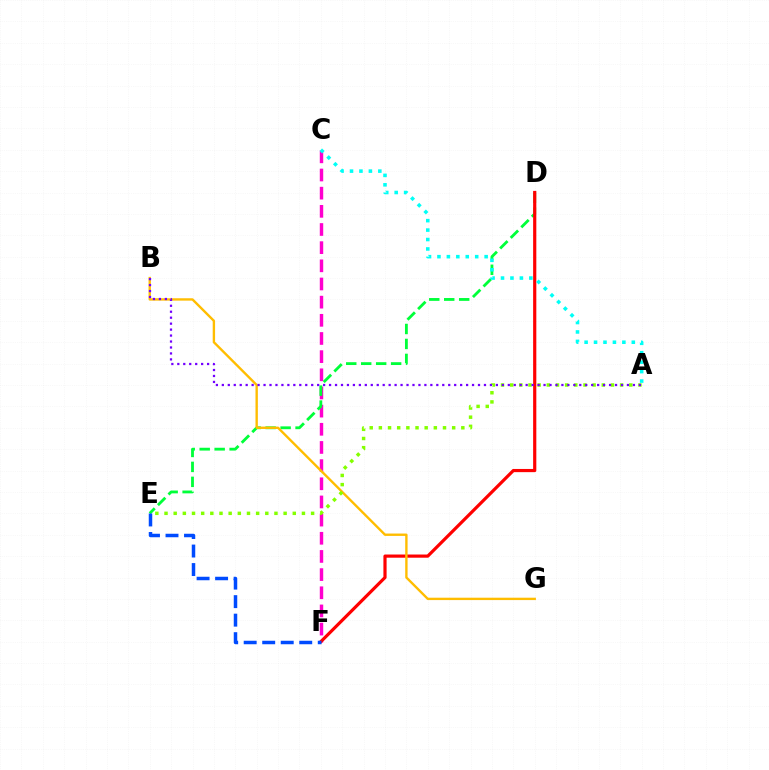{('C', 'F'): [{'color': '#ff00cf', 'line_style': 'dashed', 'thickness': 2.47}], ('D', 'E'): [{'color': '#00ff39', 'line_style': 'dashed', 'thickness': 2.03}], ('D', 'F'): [{'color': '#ff0000', 'line_style': 'solid', 'thickness': 2.29}], ('B', 'G'): [{'color': '#ffbd00', 'line_style': 'solid', 'thickness': 1.71}], ('A', 'C'): [{'color': '#00fff6', 'line_style': 'dotted', 'thickness': 2.56}], ('E', 'F'): [{'color': '#004bff', 'line_style': 'dashed', 'thickness': 2.52}], ('A', 'E'): [{'color': '#84ff00', 'line_style': 'dotted', 'thickness': 2.49}], ('A', 'B'): [{'color': '#7200ff', 'line_style': 'dotted', 'thickness': 1.62}]}